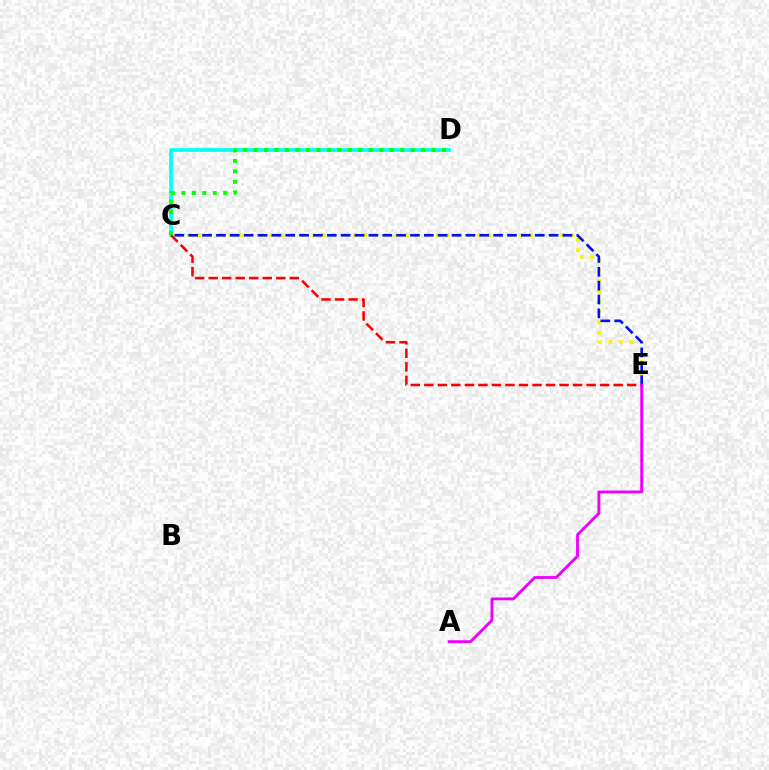{('C', 'E'): [{'color': '#fcf500', 'line_style': 'dotted', 'thickness': 2.82}, {'color': '#ff0000', 'line_style': 'dashed', 'thickness': 1.84}, {'color': '#0010ff', 'line_style': 'dashed', 'thickness': 1.88}], ('C', 'D'): [{'color': '#00fff6', 'line_style': 'solid', 'thickness': 2.66}, {'color': '#08ff00', 'line_style': 'dotted', 'thickness': 2.85}], ('A', 'E'): [{'color': '#ee00ff', 'line_style': 'solid', 'thickness': 2.05}]}